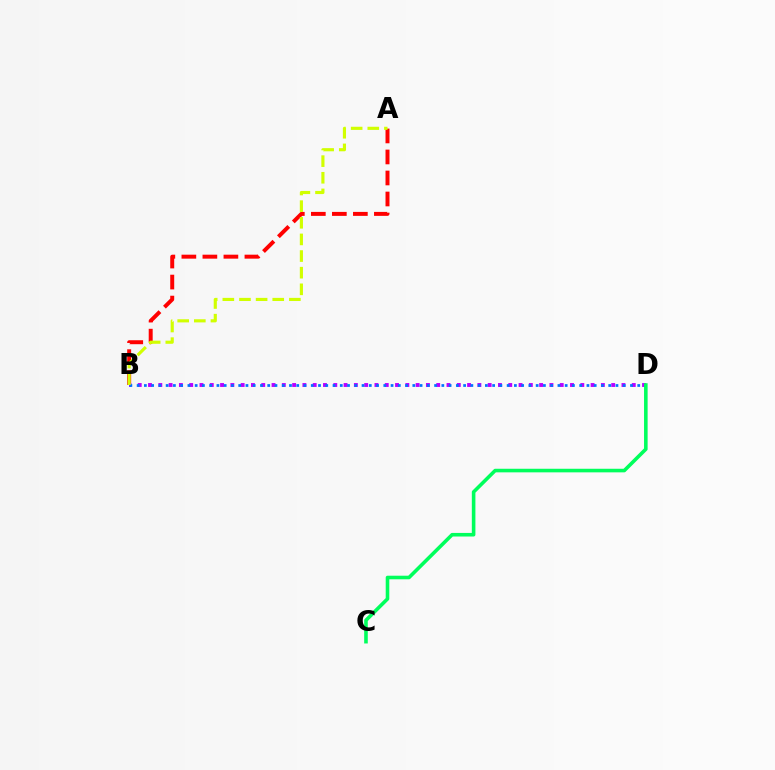{('A', 'B'): [{'color': '#ff0000', 'line_style': 'dashed', 'thickness': 2.85}, {'color': '#d1ff00', 'line_style': 'dashed', 'thickness': 2.26}], ('B', 'D'): [{'color': '#b900ff', 'line_style': 'dotted', 'thickness': 2.8}, {'color': '#0074ff', 'line_style': 'dotted', 'thickness': 1.97}], ('C', 'D'): [{'color': '#00ff5c', 'line_style': 'solid', 'thickness': 2.58}]}